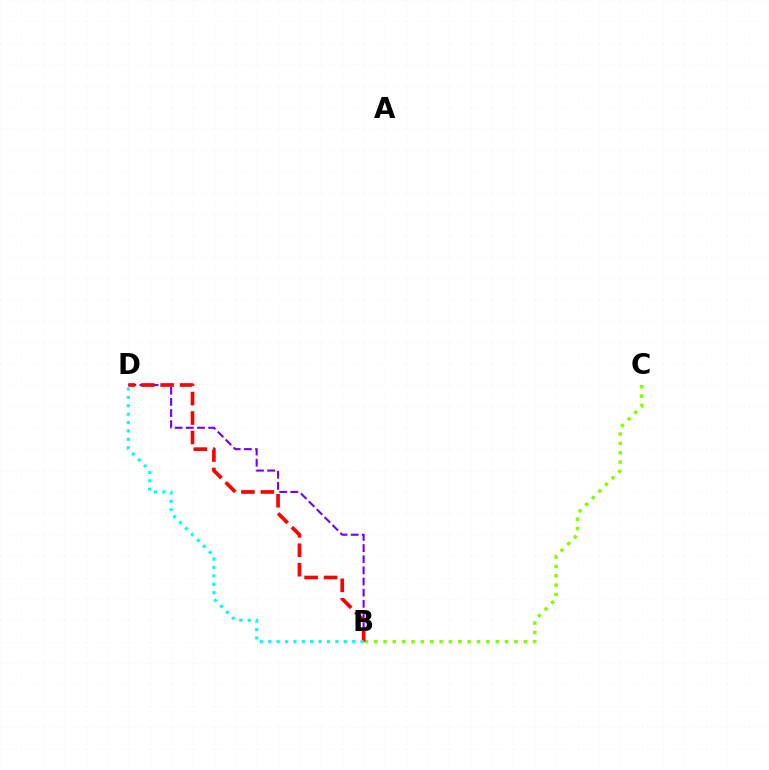{('B', 'C'): [{'color': '#84ff00', 'line_style': 'dotted', 'thickness': 2.54}], ('B', 'D'): [{'color': '#7200ff', 'line_style': 'dashed', 'thickness': 1.52}, {'color': '#ff0000', 'line_style': 'dashed', 'thickness': 2.64}, {'color': '#00fff6', 'line_style': 'dotted', 'thickness': 2.28}]}